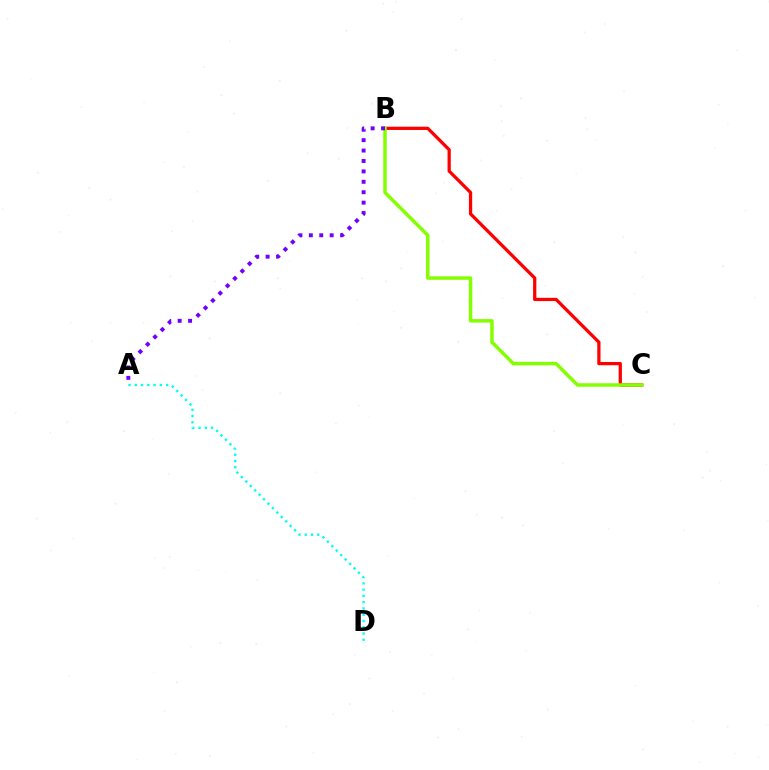{('B', 'C'): [{'color': '#ff0000', 'line_style': 'solid', 'thickness': 2.34}, {'color': '#84ff00', 'line_style': 'solid', 'thickness': 2.5}], ('A', 'B'): [{'color': '#7200ff', 'line_style': 'dotted', 'thickness': 2.83}], ('A', 'D'): [{'color': '#00fff6', 'line_style': 'dotted', 'thickness': 1.7}]}